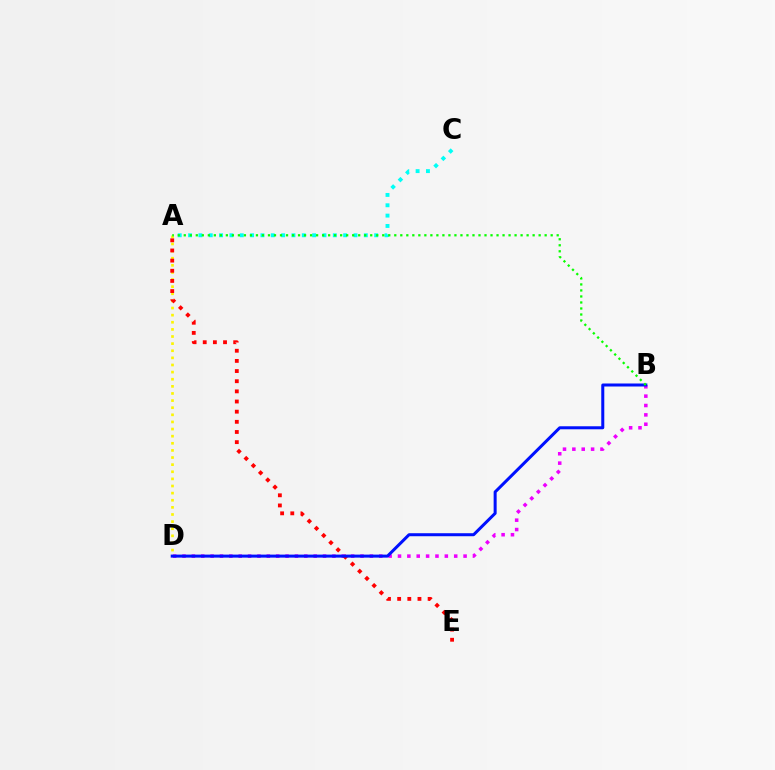{('B', 'D'): [{'color': '#ee00ff', 'line_style': 'dotted', 'thickness': 2.55}, {'color': '#0010ff', 'line_style': 'solid', 'thickness': 2.17}], ('A', 'D'): [{'color': '#fcf500', 'line_style': 'dotted', 'thickness': 1.93}], ('A', 'E'): [{'color': '#ff0000', 'line_style': 'dotted', 'thickness': 2.76}], ('A', 'C'): [{'color': '#00fff6', 'line_style': 'dotted', 'thickness': 2.81}], ('A', 'B'): [{'color': '#08ff00', 'line_style': 'dotted', 'thickness': 1.63}]}